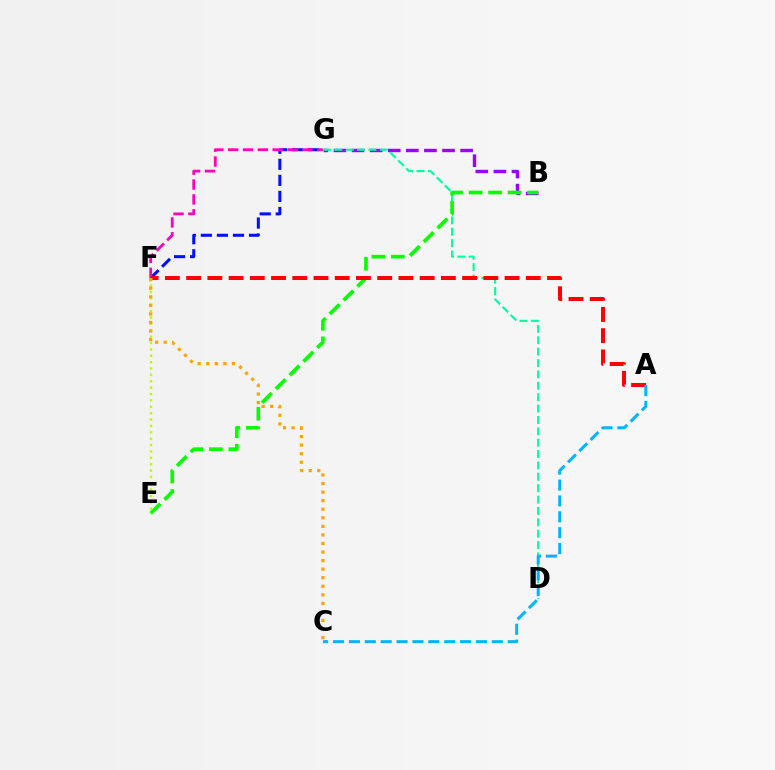{('B', 'G'): [{'color': '#9b00ff', 'line_style': 'dashed', 'thickness': 2.46}], ('D', 'G'): [{'color': '#00ff9d', 'line_style': 'dashed', 'thickness': 1.55}], ('B', 'E'): [{'color': '#08ff00', 'line_style': 'dashed', 'thickness': 2.65}], ('F', 'G'): [{'color': '#0010ff', 'line_style': 'dashed', 'thickness': 2.18}, {'color': '#ff00bd', 'line_style': 'dashed', 'thickness': 2.02}], ('A', 'F'): [{'color': '#ff0000', 'line_style': 'dashed', 'thickness': 2.88}], ('E', 'F'): [{'color': '#b3ff00', 'line_style': 'dotted', 'thickness': 1.73}], ('A', 'C'): [{'color': '#00b5ff', 'line_style': 'dashed', 'thickness': 2.16}], ('C', 'F'): [{'color': '#ffa500', 'line_style': 'dotted', 'thickness': 2.33}]}